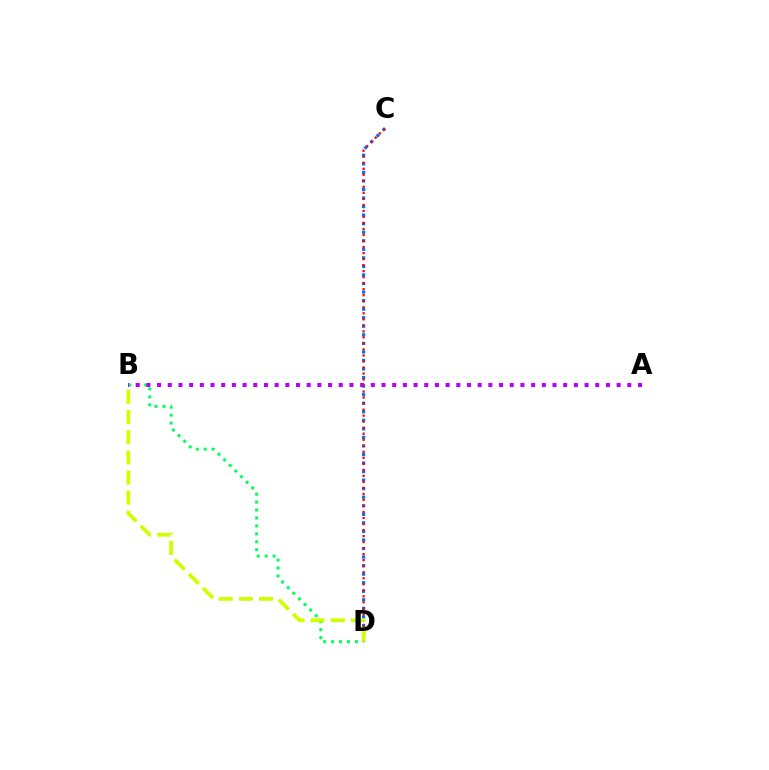{('B', 'D'): [{'color': '#00ff5c', 'line_style': 'dotted', 'thickness': 2.16}, {'color': '#d1ff00', 'line_style': 'dashed', 'thickness': 2.74}], ('A', 'B'): [{'color': '#b900ff', 'line_style': 'dotted', 'thickness': 2.9}], ('C', 'D'): [{'color': '#0074ff', 'line_style': 'dotted', 'thickness': 2.32}, {'color': '#ff0000', 'line_style': 'dotted', 'thickness': 1.64}]}